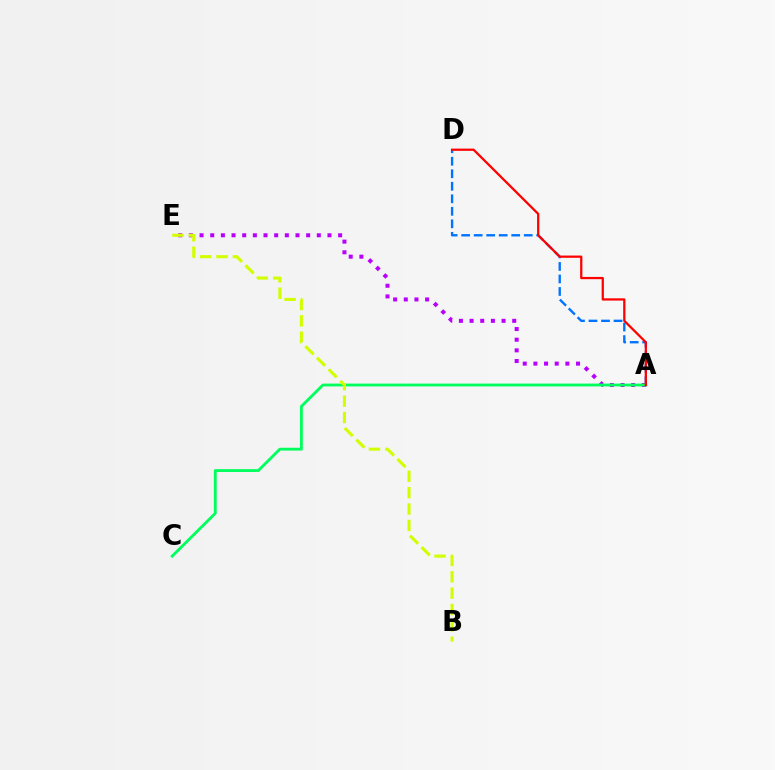{('A', 'E'): [{'color': '#b900ff', 'line_style': 'dotted', 'thickness': 2.9}], ('A', 'D'): [{'color': '#0074ff', 'line_style': 'dashed', 'thickness': 1.7}, {'color': '#ff0000', 'line_style': 'solid', 'thickness': 1.62}], ('A', 'C'): [{'color': '#00ff5c', 'line_style': 'solid', 'thickness': 2.03}], ('B', 'E'): [{'color': '#d1ff00', 'line_style': 'dashed', 'thickness': 2.22}]}